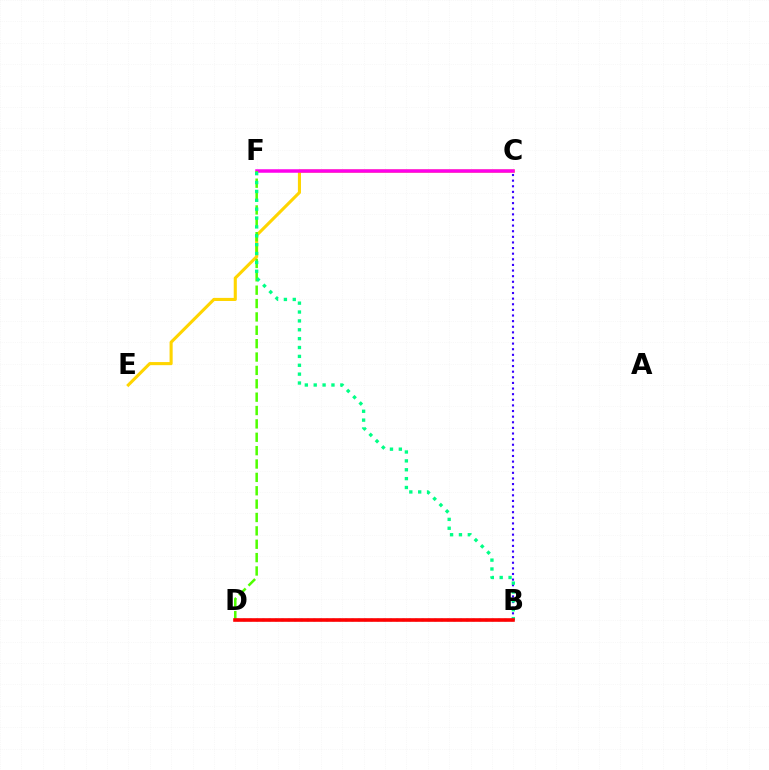{('B', 'D'): [{'color': '#009eff', 'line_style': 'dotted', 'thickness': 1.73}, {'color': '#ff0000', 'line_style': 'solid', 'thickness': 2.6}], ('C', 'E'): [{'color': '#ffd500', 'line_style': 'solid', 'thickness': 2.23}], ('B', 'C'): [{'color': '#3700ff', 'line_style': 'dotted', 'thickness': 1.53}], ('C', 'F'): [{'color': '#ff00ed', 'line_style': 'solid', 'thickness': 2.52}], ('D', 'F'): [{'color': '#4fff00', 'line_style': 'dashed', 'thickness': 1.82}], ('B', 'F'): [{'color': '#00ff86', 'line_style': 'dotted', 'thickness': 2.41}]}